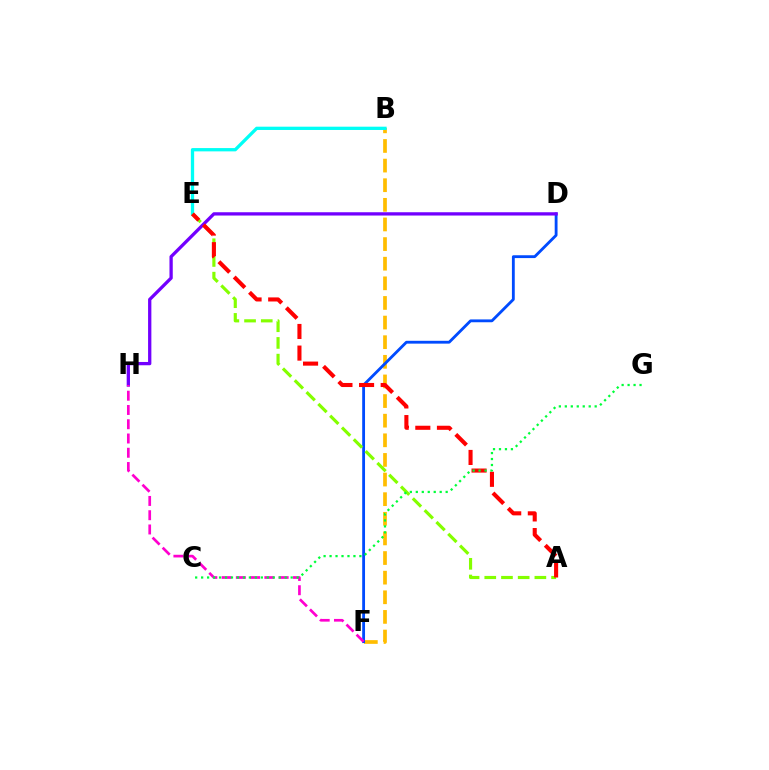{('B', 'F'): [{'color': '#ffbd00', 'line_style': 'dashed', 'thickness': 2.67}], ('B', 'E'): [{'color': '#00fff6', 'line_style': 'solid', 'thickness': 2.37}], ('D', 'F'): [{'color': '#004bff', 'line_style': 'solid', 'thickness': 2.04}], ('A', 'E'): [{'color': '#84ff00', 'line_style': 'dashed', 'thickness': 2.27}, {'color': '#ff0000', 'line_style': 'dashed', 'thickness': 2.94}], ('D', 'H'): [{'color': '#7200ff', 'line_style': 'solid', 'thickness': 2.37}], ('F', 'H'): [{'color': '#ff00cf', 'line_style': 'dashed', 'thickness': 1.94}], ('C', 'G'): [{'color': '#00ff39', 'line_style': 'dotted', 'thickness': 1.62}]}